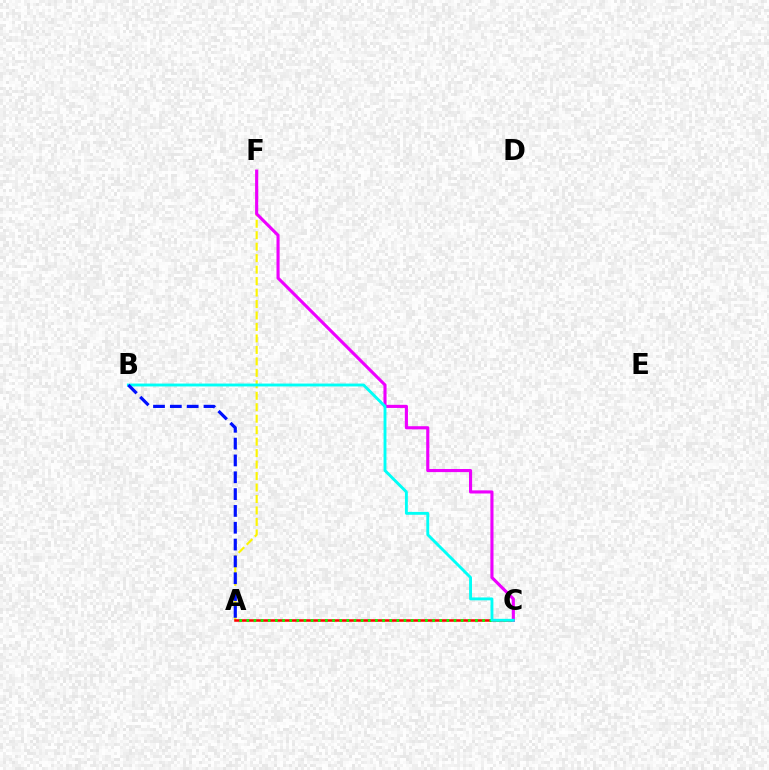{('A', 'F'): [{'color': '#fcf500', 'line_style': 'dashed', 'thickness': 1.56}], ('A', 'C'): [{'color': '#ff0000', 'line_style': 'solid', 'thickness': 1.82}, {'color': '#08ff00', 'line_style': 'dotted', 'thickness': 1.94}], ('C', 'F'): [{'color': '#ee00ff', 'line_style': 'solid', 'thickness': 2.24}], ('B', 'C'): [{'color': '#00fff6', 'line_style': 'solid', 'thickness': 2.07}], ('A', 'B'): [{'color': '#0010ff', 'line_style': 'dashed', 'thickness': 2.29}]}